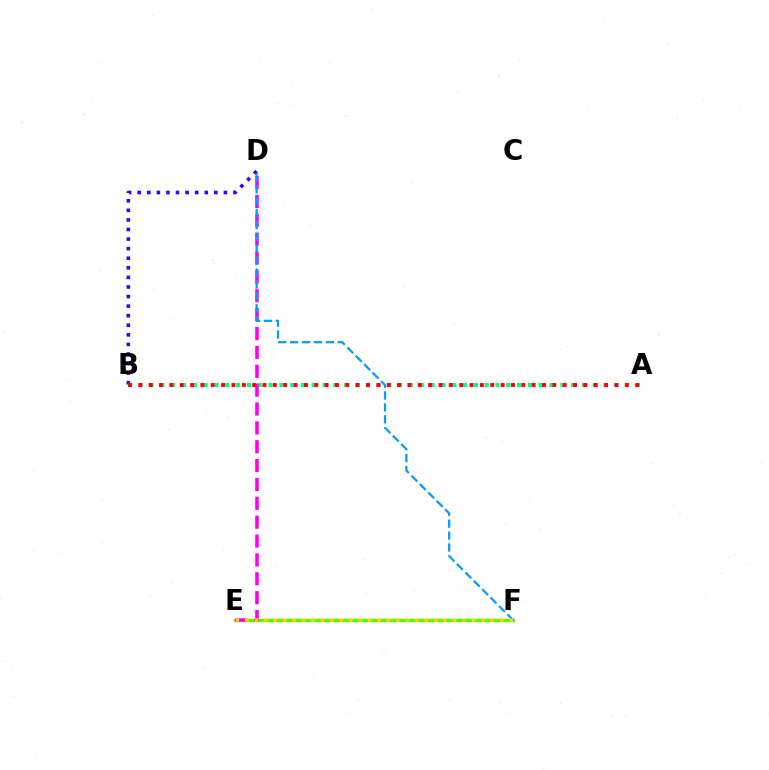{('B', 'D'): [{'color': '#3700ff', 'line_style': 'dotted', 'thickness': 2.6}], ('E', 'F'): [{'color': '#4fff00', 'line_style': 'solid', 'thickness': 2.37}, {'color': '#ffd500', 'line_style': 'dotted', 'thickness': 2.57}], ('A', 'B'): [{'color': '#00ff86', 'line_style': 'dotted', 'thickness': 2.94}, {'color': '#ff0000', 'line_style': 'dotted', 'thickness': 2.81}], ('D', 'E'): [{'color': '#ff00ed', 'line_style': 'dashed', 'thickness': 2.56}], ('D', 'F'): [{'color': '#009eff', 'line_style': 'dashed', 'thickness': 1.62}]}